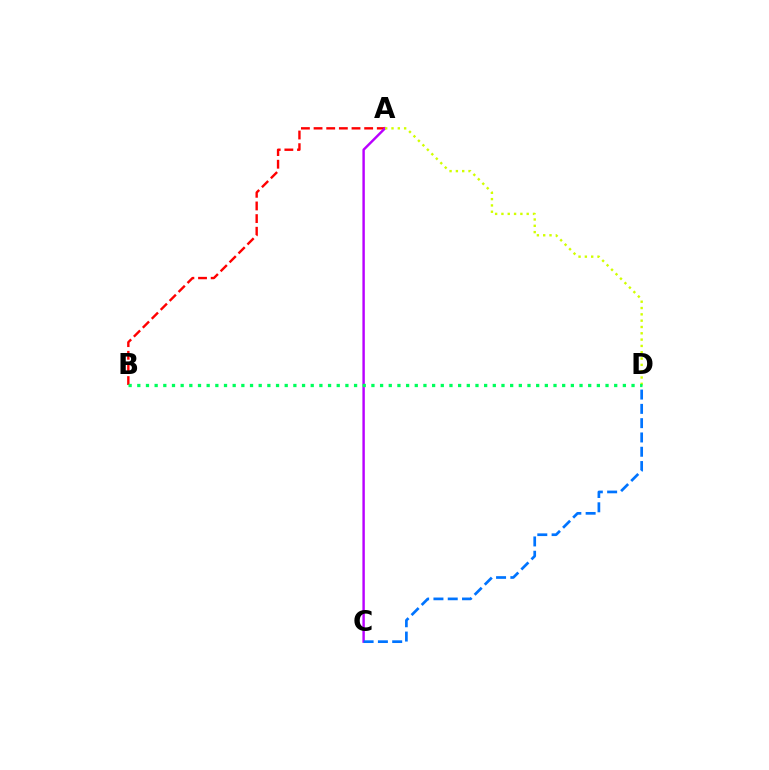{('A', 'B'): [{'color': '#ff0000', 'line_style': 'dashed', 'thickness': 1.72}], ('A', 'C'): [{'color': '#b900ff', 'line_style': 'solid', 'thickness': 1.75}], ('A', 'D'): [{'color': '#d1ff00', 'line_style': 'dotted', 'thickness': 1.72}], ('C', 'D'): [{'color': '#0074ff', 'line_style': 'dashed', 'thickness': 1.94}], ('B', 'D'): [{'color': '#00ff5c', 'line_style': 'dotted', 'thickness': 2.36}]}